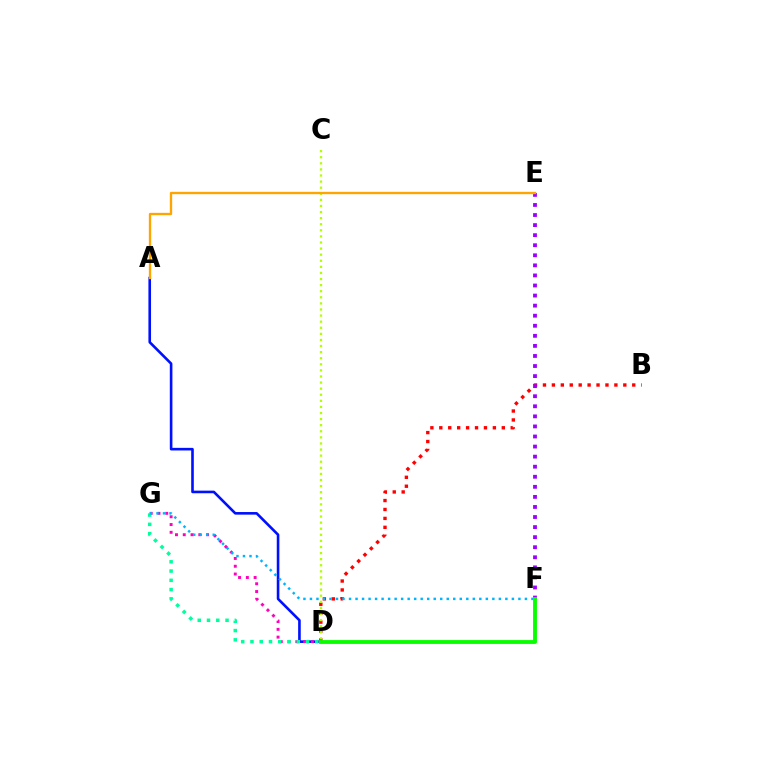{('A', 'D'): [{'color': '#0010ff', 'line_style': 'solid', 'thickness': 1.88}], ('B', 'D'): [{'color': '#ff0000', 'line_style': 'dotted', 'thickness': 2.43}], ('D', 'G'): [{'color': '#ff00bd', 'line_style': 'dotted', 'thickness': 2.11}, {'color': '#00ff9d', 'line_style': 'dotted', 'thickness': 2.52}], ('C', 'D'): [{'color': '#b3ff00', 'line_style': 'dotted', 'thickness': 1.65}], ('E', 'F'): [{'color': '#9b00ff', 'line_style': 'dotted', 'thickness': 2.73}], ('A', 'E'): [{'color': '#ffa500', 'line_style': 'solid', 'thickness': 1.67}], ('F', 'G'): [{'color': '#00b5ff', 'line_style': 'dotted', 'thickness': 1.77}], ('D', 'F'): [{'color': '#08ff00', 'line_style': 'solid', 'thickness': 2.79}]}